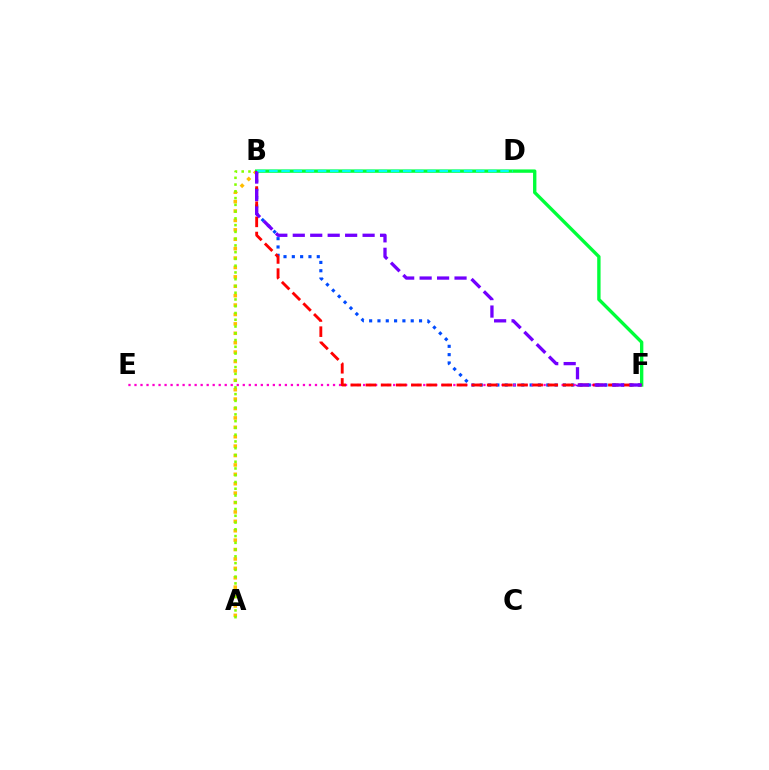{('B', 'F'): [{'color': '#004bff', 'line_style': 'dotted', 'thickness': 2.26}, {'color': '#00ff39', 'line_style': 'solid', 'thickness': 2.42}, {'color': '#ff0000', 'line_style': 'dashed', 'thickness': 2.06}, {'color': '#7200ff', 'line_style': 'dashed', 'thickness': 2.37}], ('A', 'B'): [{'color': '#ffbd00', 'line_style': 'dotted', 'thickness': 2.55}, {'color': '#84ff00', 'line_style': 'dotted', 'thickness': 1.84}], ('E', 'F'): [{'color': '#ff00cf', 'line_style': 'dotted', 'thickness': 1.63}], ('B', 'D'): [{'color': '#00fff6', 'line_style': 'dashed', 'thickness': 1.65}]}